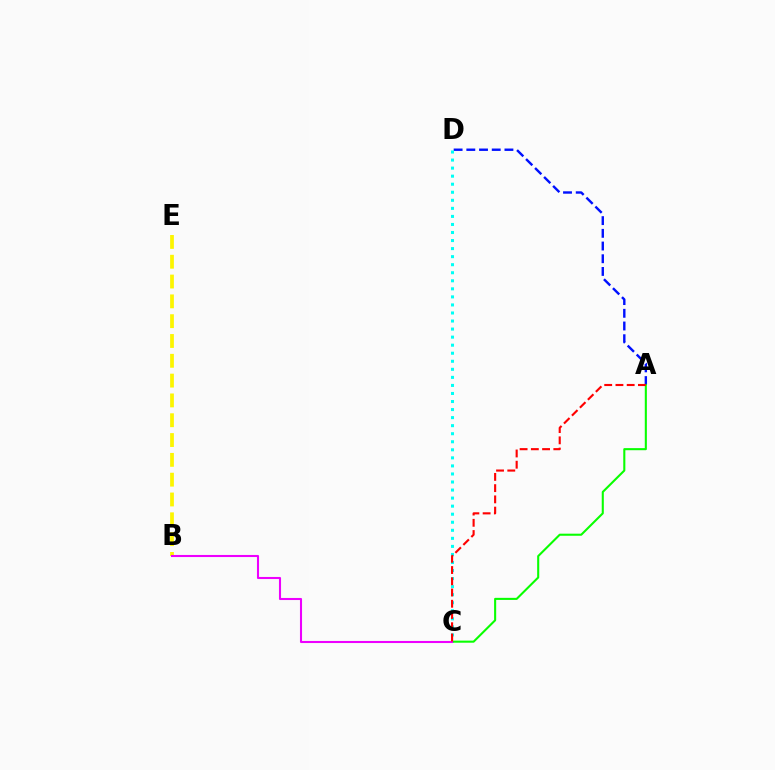{('A', 'D'): [{'color': '#0010ff', 'line_style': 'dashed', 'thickness': 1.73}], ('C', 'D'): [{'color': '#00fff6', 'line_style': 'dotted', 'thickness': 2.19}], ('A', 'C'): [{'color': '#08ff00', 'line_style': 'solid', 'thickness': 1.5}, {'color': '#ff0000', 'line_style': 'dashed', 'thickness': 1.53}], ('B', 'E'): [{'color': '#fcf500', 'line_style': 'dashed', 'thickness': 2.69}], ('B', 'C'): [{'color': '#ee00ff', 'line_style': 'solid', 'thickness': 1.5}]}